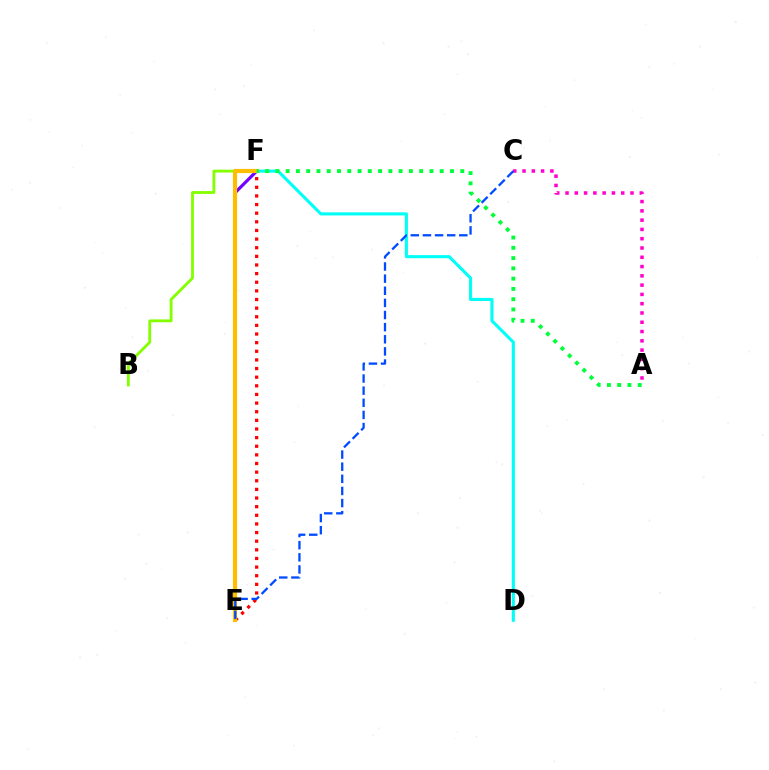{('E', 'F'): [{'color': '#ff0000', 'line_style': 'dotted', 'thickness': 2.35}, {'color': '#7200ff', 'line_style': 'solid', 'thickness': 2.29}, {'color': '#ffbd00', 'line_style': 'solid', 'thickness': 2.98}], ('A', 'C'): [{'color': '#ff00cf', 'line_style': 'dotted', 'thickness': 2.52}], ('D', 'F'): [{'color': '#00fff6', 'line_style': 'solid', 'thickness': 2.22}], ('B', 'F'): [{'color': '#84ff00', 'line_style': 'solid', 'thickness': 2.05}], ('C', 'E'): [{'color': '#004bff', 'line_style': 'dashed', 'thickness': 1.65}], ('A', 'F'): [{'color': '#00ff39', 'line_style': 'dotted', 'thickness': 2.79}]}